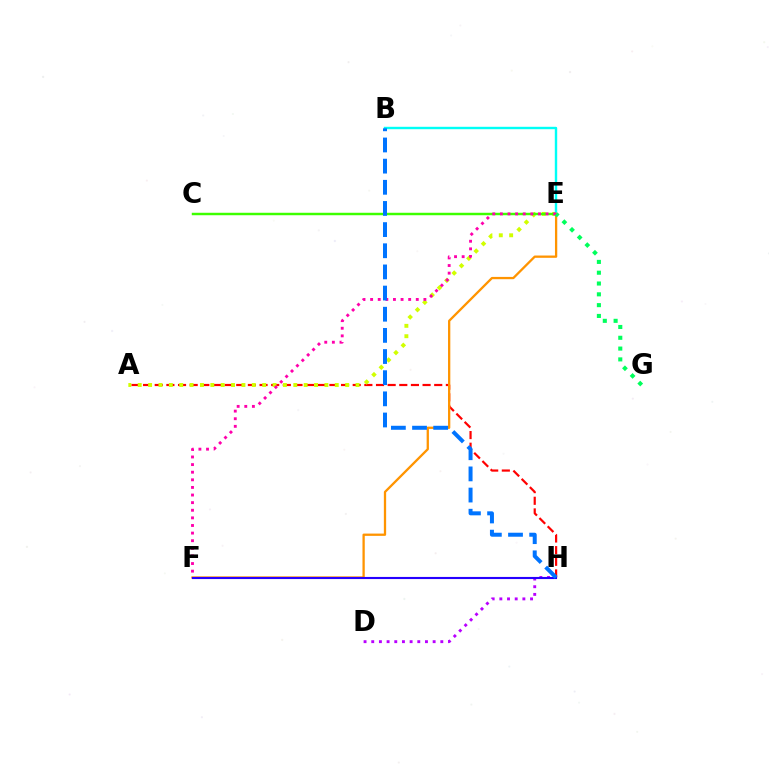{('A', 'H'): [{'color': '#ff0000', 'line_style': 'dashed', 'thickness': 1.58}], ('A', 'E'): [{'color': '#d1ff00', 'line_style': 'dotted', 'thickness': 2.82}], ('C', 'E'): [{'color': '#3dff00', 'line_style': 'solid', 'thickness': 1.77}], ('D', 'H'): [{'color': '#b900ff', 'line_style': 'dotted', 'thickness': 2.09}], ('B', 'E'): [{'color': '#00fff6', 'line_style': 'solid', 'thickness': 1.73}], ('E', 'F'): [{'color': '#ff9400', 'line_style': 'solid', 'thickness': 1.65}, {'color': '#ff00ac', 'line_style': 'dotted', 'thickness': 2.07}], ('F', 'H'): [{'color': '#2500ff', 'line_style': 'solid', 'thickness': 1.53}], ('B', 'H'): [{'color': '#0074ff', 'line_style': 'dashed', 'thickness': 2.87}], ('E', 'G'): [{'color': '#00ff5c', 'line_style': 'dotted', 'thickness': 2.94}]}